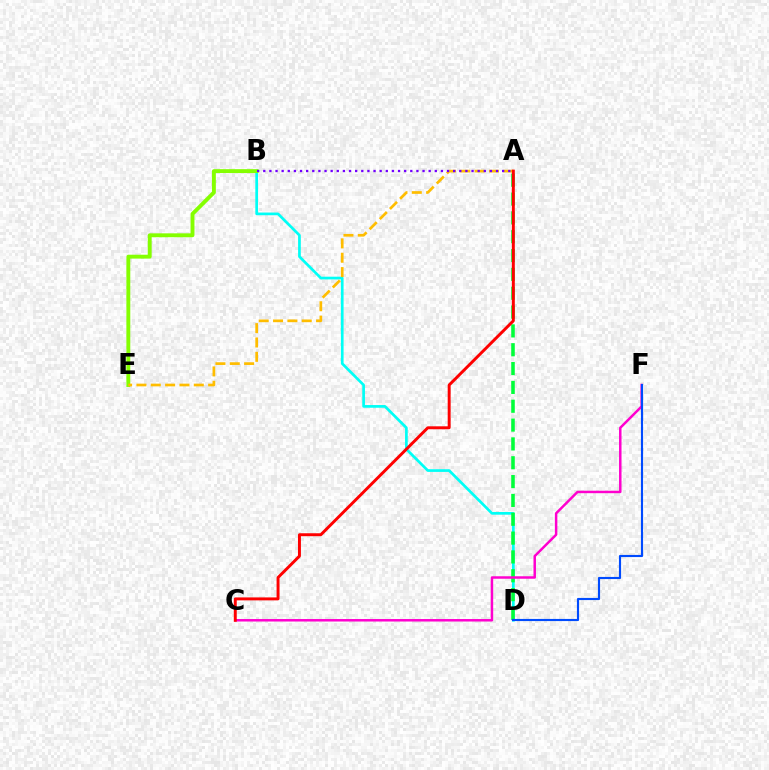{('B', 'D'): [{'color': '#00fff6', 'line_style': 'solid', 'thickness': 1.95}], ('B', 'E'): [{'color': '#84ff00', 'line_style': 'solid', 'thickness': 2.8}], ('A', 'D'): [{'color': '#00ff39', 'line_style': 'dashed', 'thickness': 2.56}], ('A', 'E'): [{'color': '#ffbd00', 'line_style': 'dashed', 'thickness': 1.95}], ('C', 'F'): [{'color': '#ff00cf', 'line_style': 'solid', 'thickness': 1.79}], ('D', 'F'): [{'color': '#004bff', 'line_style': 'solid', 'thickness': 1.54}], ('A', 'B'): [{'color': '#7200ff', 'line_style': 'dotted', 'thickness': 1.66}], ('A', 'C'): [{'color': '#ff0000', 'line_style': 'solid', 'thickness': 2.12}]}